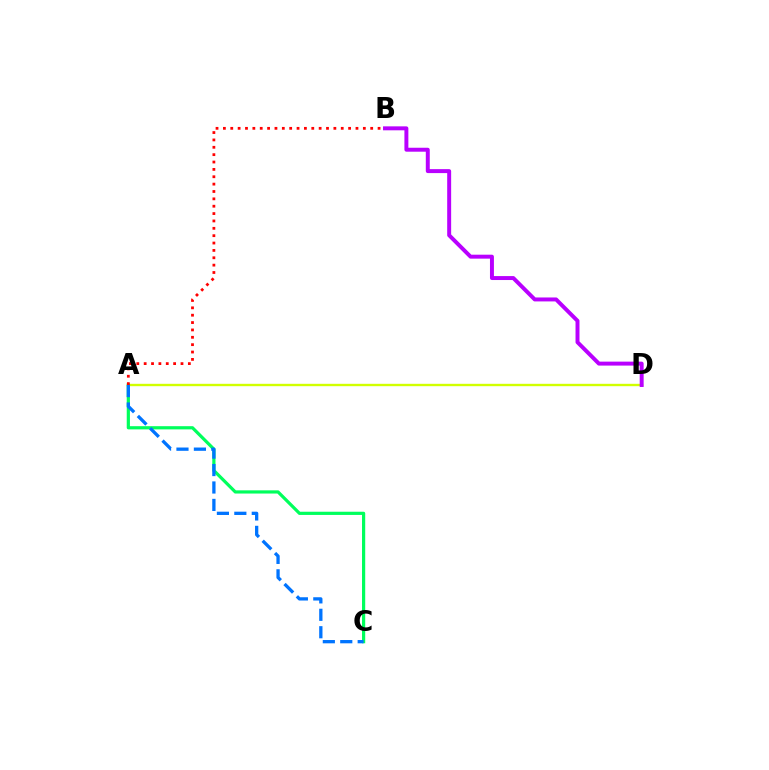{('A', 'D'): [{'color': '#d1ff00', 'line_style': 'solid', 'thickness': 1.71}], ('A', 'C'): [{'color': '#00ff5c', 'line_style': 'solid', 'thickness': 2.3}, {'color': '#0074ff', 'line_style': 'dashed', 'thickness': 2.37}], ('B', 'D'): [{'color': '#b900ff', 'line_style': 'solid', 'thickness': 2.85}], ('A', 'B'): [{'color': '#ff0000', 'line_style': 'dotted', 'thickness': 2.0}]}